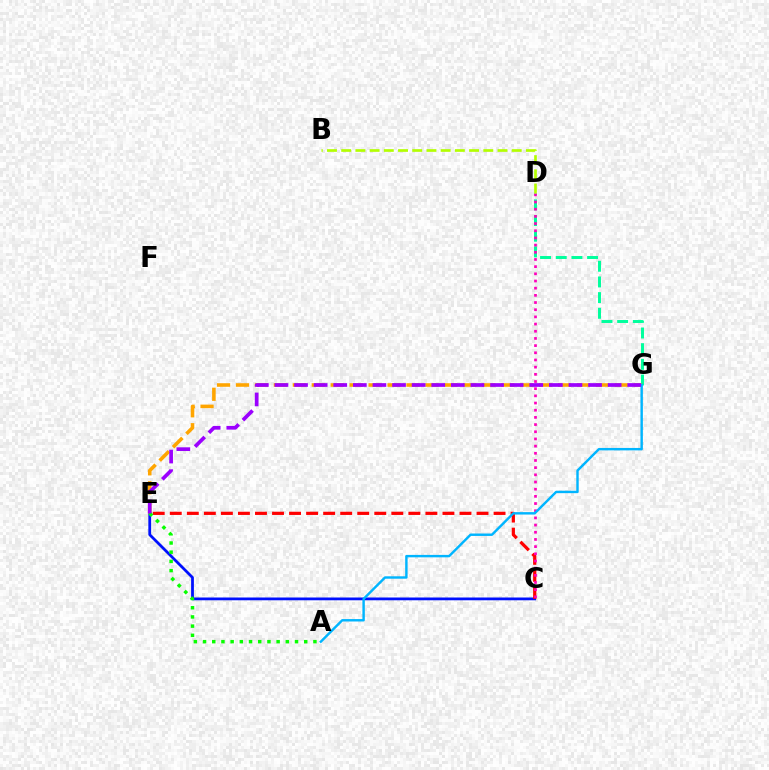{('C', 'E'): [{'color': '#0010ff', 'line_style': 'solid', 'thickness': 2.0}, {'color': '#ff0000', 'line_style': 'dashed', 'thickness': 2.32}], ('D', 'G'): [{'color': '#00ff9d', 'line_style': 'dashed', 'thickness': 2.13}], ('E', 'G'): [{'color': '#ffa500', 'line_style': 'dashed', 'thickness': 2.57}, {'color': '#9b00ff', 'line_style': 'dashed', 'thickness': 2.66}], ('A', 'E'): [{'color': '#08ff00', 'line_style': 'dotted', 'thickness': 2.5}], ('C', 'D'): [{'color': '#ff00bd', 'line_style': 'dotted', 'thickness': 1.95}], ('A', 'G'): [{'color': '#00b5ff', 'line_style': 'solid', 'thickness': 1.75}], ('B', 'D'): [{'color': '#b3ff00', 'line_style': 'dashed', 'thickness': 1.93}]}